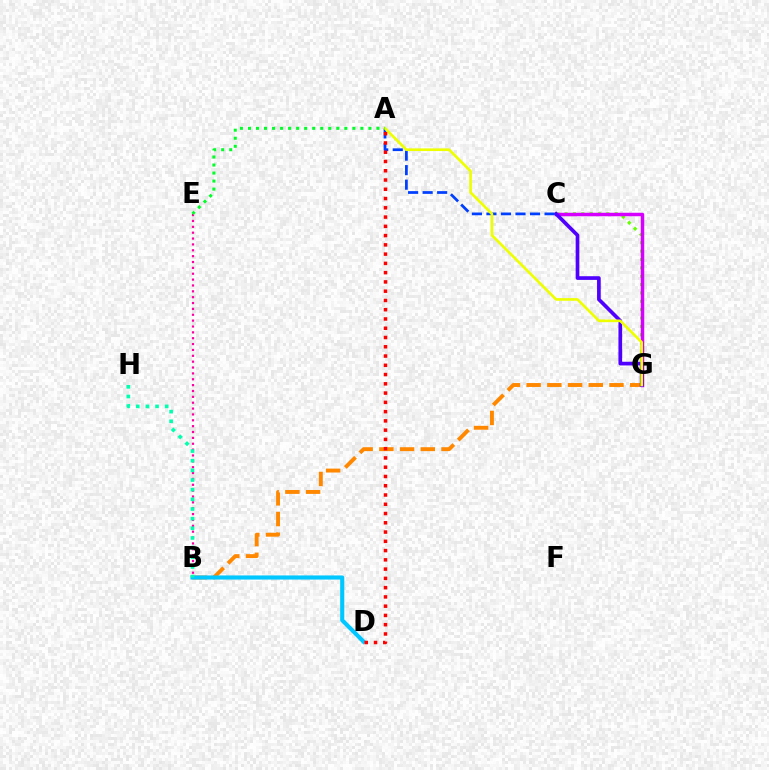{('B', 'G'): [{'color': '#ff8800', 'line_style': 'dashed', 'thickness': 2.81}], ('B', 'E'): [{'color': '#ff00a0', 'line_style': 'dotted', 'thickness': 1.59}], ('C', 'G'): [{'color': '#66ff00', 'line_style': 'dotted', 'thickness': 2.27}, {'color': '#d600ff', 'line_style': 'solid', 'thickness': 2.5}, {'color': '#4f00ff', 'line_style': 'solid', 'thickness': 2.65}], ('A', 'C'): [{'color': '#003fff', 'line_style': 'dashed', 'thickness': 1.97}], ('B', 'D'): [{'color': '#00c7ff', 'line_style': 'solid', 'thickness': 2.97}], ('A', 'G'): [{'color': '#eeff00', 'line_style': 'solid', 'thickness': 1.91}], ('A', 'D'): [{'color': '#ff0000', 'line_style': 'dotted', 'thickness': 2.52}], ('B', 'H'): [{'color': '#00ffaf', 'line_style': 'dotted', 'thickness': 2.62}], ('A', 'E'): [{'color': '#00ff27', 'line_style': 'dotted', 'thickness': 2.18}]}